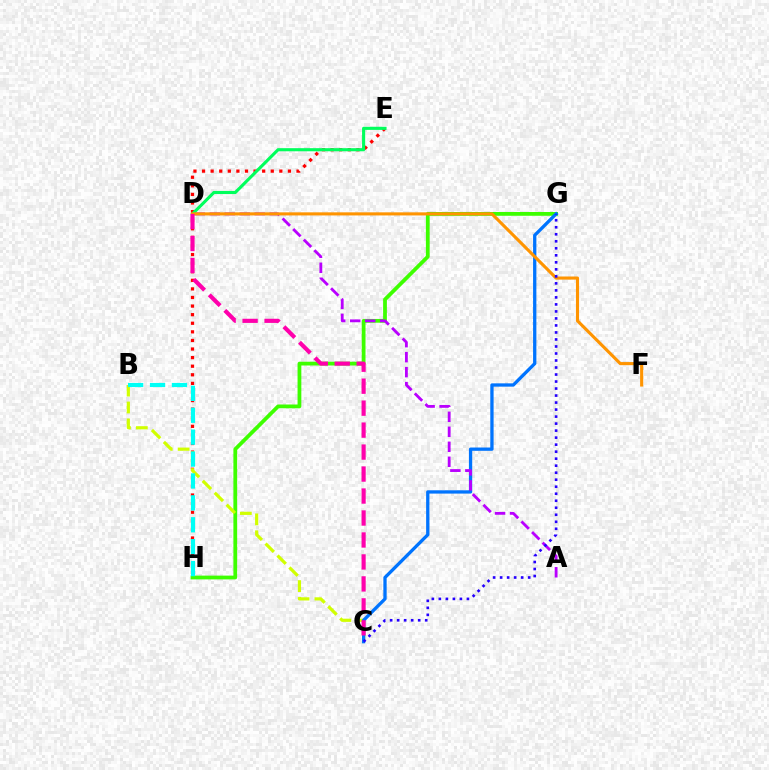{('E', 'H'): [{'color': '#ff0000', 'line_style': 'dotted', 'thickness': 2.33}], ('G', 'H'): [{'color': '#3dff00', 'line_style': 'solid', 'thickness': 2.72}], ('B', 'C'): [{'color': '#d1ff00', 'line_style': 'dashed', 'thickness': 2.29}], ('C', 'G'): [{'color': '#0074ff', 'line_style': 'solid', 'thickness': 2.37}, {'color': '#2500ff', 'line_style': 'dotted', 'thickness': 1.91}], ('A', 'D'): [{'color': '#b900ff', 'line_style': 'dashed', 'thickness': 2.04}], ('B', 'H'): [{'color': '#00fff6', 'line_style': 'dashed', 'thickness': 2.98}], ('D', 'E'): [{'color': '#00ff5c', 'line_style': 'solid', 'thickness': 2.24}], ('D', 'F'): [{'color': '#ff9400', 'line_style': 'solid', 'thickness': 2.24}], ('C', 'D'): [{'color': '#ff00ac', 'line_style': 'dashed', 'thickness': 2.98}]}